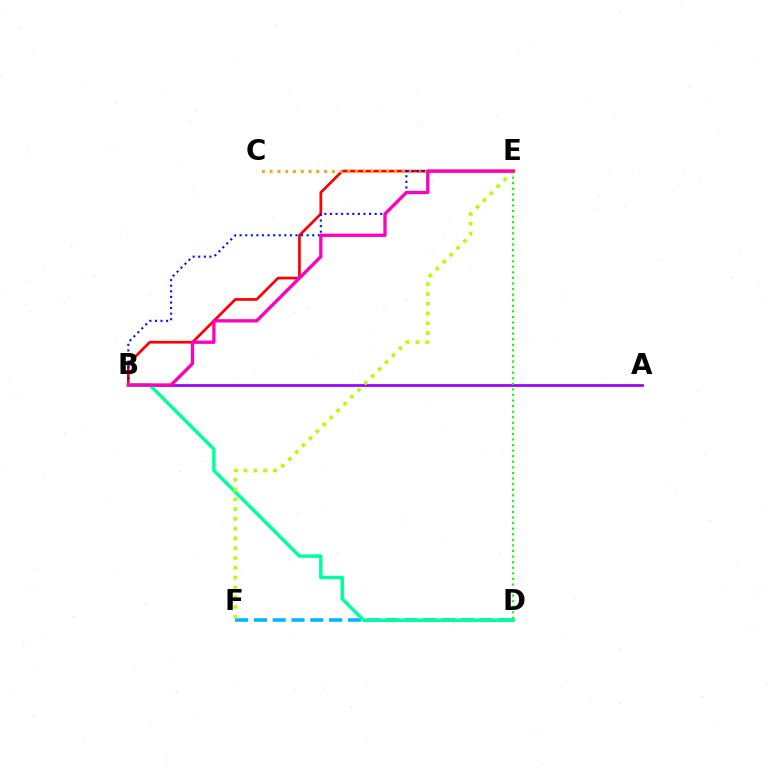{('D', 'F'): [{'color': '#00b5ff', 'line_style': 'dashed', 'thickness': 2.56}], ('B', 'E'): [{'color': '#ff0000', 'line_style': 'solid', 'thickness': 1.95}, {'color': '#0010ff', 'line_style': 'dotted', 'thickness': 1.52}, {'color': '#ff00bd', 'line_style': 'solid', 'thickness': 2.39}], ('C', 'E'): [{'color': '#ffa500', 'line_style': 'dotted', 'thickness': 2.11}], ('A', 'B'): [{'color': '#9b00ff', 'line_style': 'solid', 'thickness': 1.97}], ('D', 'E'): [{'color': '#08ff00', 'line_style': 'dotted', 'thickness': 1.51}], ('B', 'D'): [{'color': '#00ff9d', 'line_style': 'solid', 'thickness': 2.49}], ('E', 'F'): [{'color': '#b3ff00', 'line_style': 'dotted', 'thickness': 2.66}]}